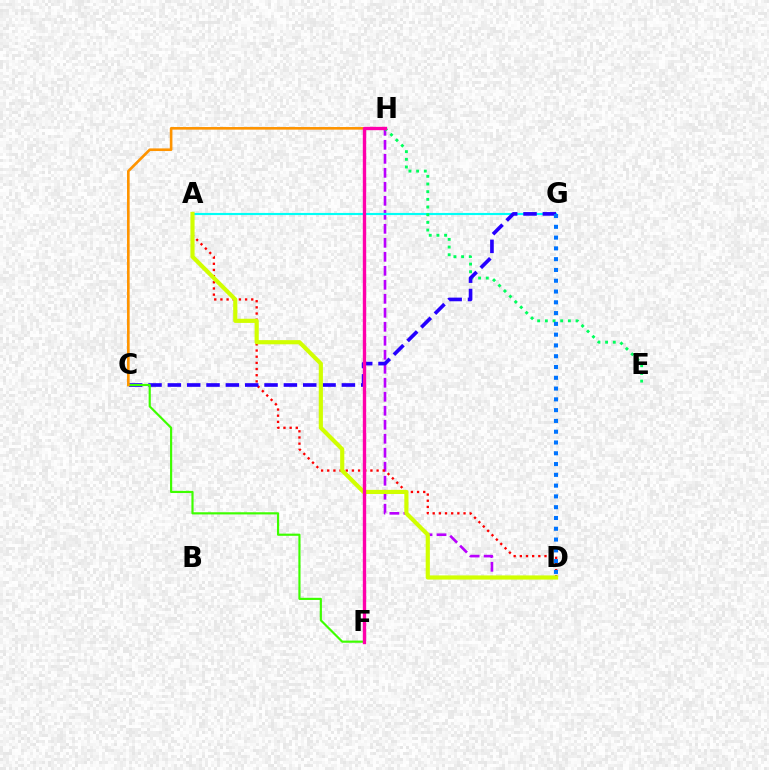{('D', 'H'): [{'color': '#b900ff', 'line_style': 'dashed', 'thickness': 1.9}], ('A', 'G'): [{'color': '#00fff6', 'line_style': 'solid', 'thickness': 1.54}], ('A', 'D'): [{'color': '#ff0000', 'line_style': 'dotted', 'thickness': 1.68}, {'color': '#d1ff00', 'line_style': 'solid', 'thickness': 2.99}], ('E', 'H'): [{'color': '#00ff5c', 'line_style': 'dotted', 'thickness': 2.09}], ('C', 'G'): [{'color': '#2500ff', 'line_style': 'dashed', 'thickness': 2.63}], ('C', 'F'): [{'color': '#3dff00', 'line_style': 'solid', 'thickness': 1.56}], ('D', 'G'): [{'color': '#0074ff', 'line_style': 'dotted', 'thickness': 2.93}], ('C', 'H'): [{'color': '#ff9400', 'line_style': 'solid', 'thickness': 1.89}], ('F', 'H'): [{'color': '#ff00ac', 'line_style': 'solid', 'thickness': 2.42}]}